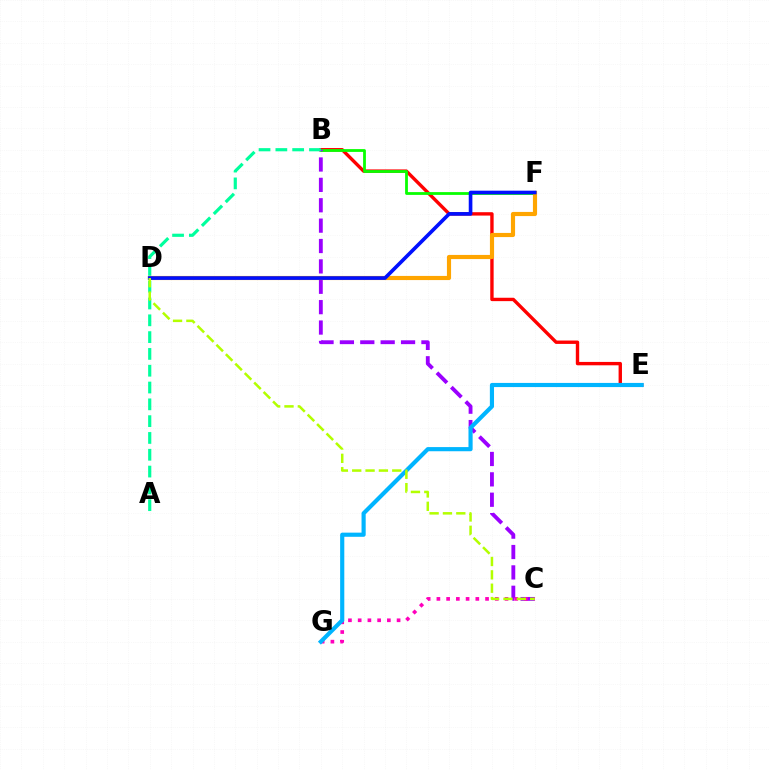{('B', 'E'): [{'color': '#ff0000', 'line_style': 'solid', 'thickness': 2.43}], ('B', 'F'): [{'color': '#08ff00', 'line_style': 'solid', 'thickness': 2.01}], ('B', 'C'): [{'color': '#9b00ff', 'line_style': 'dashed', 'thickness': 2.77}], ('A', 'B'): [{'color': '#00ff9d', 'line_style': 'dashed', 'thickness': 2.28}], ('C', 'G'): [{'color': '#ff00bd', 'line_style': 'dotted', 'thickness': 2.64}], ('E', 'G'): [{'color': '#00b5ff', 'line_style': 'solid', 'thickness': 2.99}], ('D', 'F'): [{'color': '#ffa500', 'line_style': 'solid', 'thickness': 2.99}, {'color': '#0010ff', 'line_style': 'solid', 'thickness': 2.62}], ('C', 'D'): [{'color': '#b3ff00', 'line_style': 'dashed', 'thickness': 1.81}]}